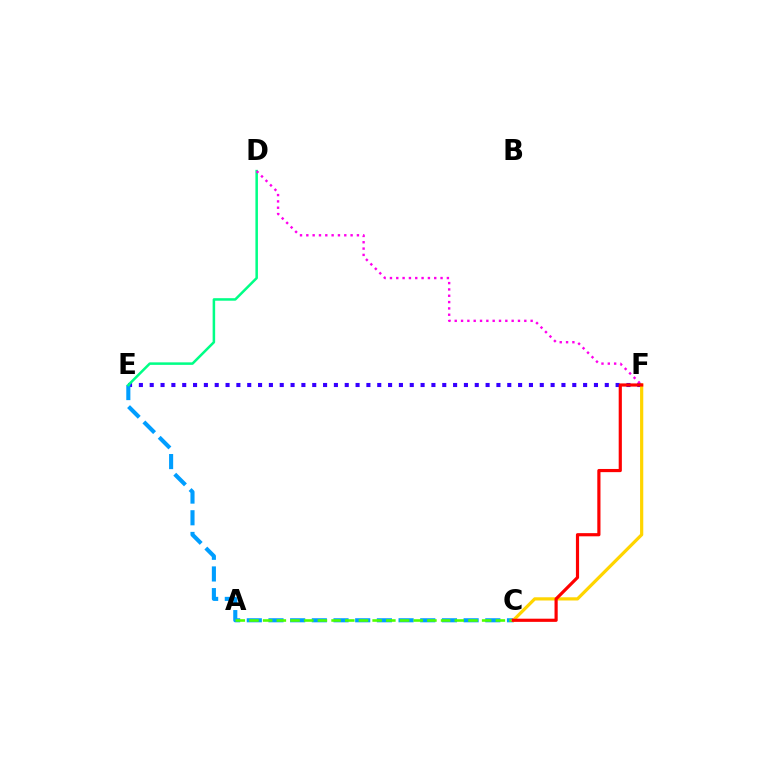{('E', 'F'): [{'color': '#3700ff', 'line_style': 'dotted', 'thickness': 2.94}], ('C', 'E'): [{'color': '#009eff', 'line_style': 'dashed', 'thickness': 2.95}], ('D', 'E'): [{'color': '#00ff86', 'line_style': 'solid', 'thickness': 1.81}], ('D', 'F'): [{'color': '#ff00ed', 'line_style': 'dotted', 'thickness': 1.72}], ('A', 'C'): [{'color': '#4fff00', 'line_style': 'dashed', 'thickness': 1.86}], ('C', 'F'): [{'color': '#ffd500', 'line_style': 'solid', 'thickness': 2.31}, {'color': '#ff0000', 'line_style': 'solid', 'thickness': 2.28}]}